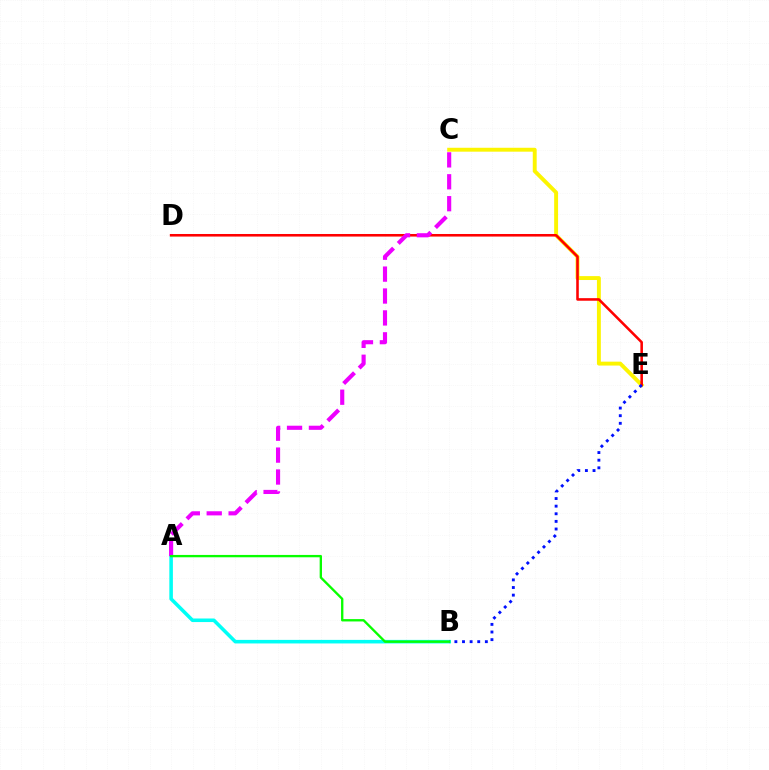{('C', 'E'): [{'color': '#fcf500', 'line_style': 'solid', 'thickness': 2.81}], ('D', 'E'): [{'color': '#ff0000', 'line_style': 'solid', 'thickness': 1.85}], ('A', 'B'): [{'color': '#00fff6', 'line_style': 'solid', 'thickness': 2.57}, {'color': '#08ff00', 'line_style': 'solid', 'thickness': 1.69}], ('B', 'E'): [{'color': '#0010ff', 'line_style': 'dotted', 'thickness': 2.07}], ('A', 'C'): [{'color': '#ee00ff', 'line_style': 'dashed', 'thickness': 2.98}]}